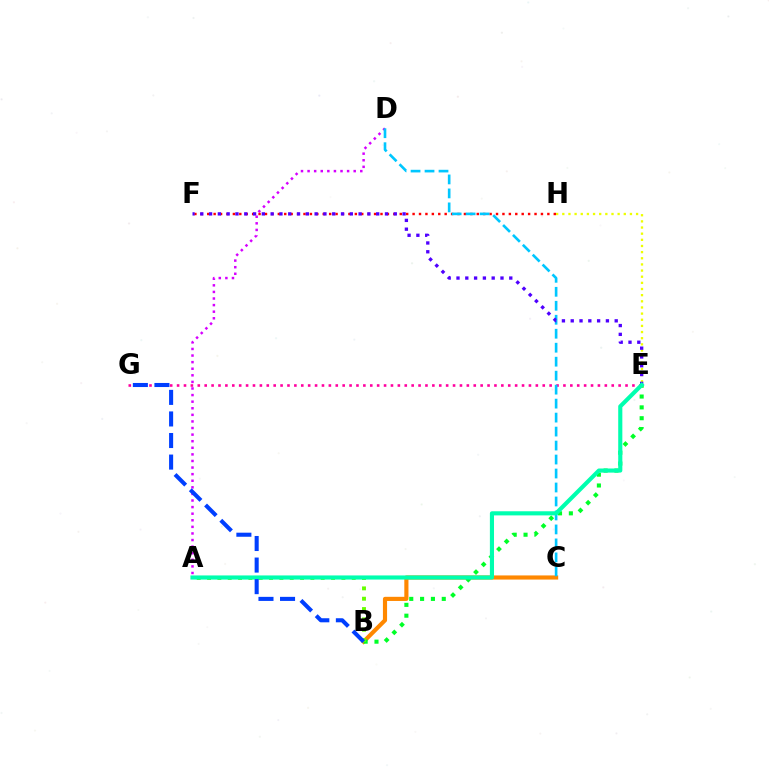{('B', 'C'): [{'color': '#ff8800', 'line_style': 'solid', 'thickness': 2.98}], ('A', 'D'): [{'color': '#d600ff', 'line_style': 'dotted', 'thickness': 1.79}], ('F', 'H'): [{'color': '#ff0000', 'line_style': 'dotted', 'thickness': 1.74}], ('E', 'G'): [{'color': '#ff00a0', 'line_style': 'dotted', 'thickness': 1.87}], ('B', 'E'): [{'color': '#00ff27', 'line_style': 'dotted', 'thickness': 2.94}], ('A', 'B'): [{'color': '#66ff00', 'line_style': 'dotted', 'thickness': 2.81}], ('C', 'D'): [{'color': '#00c7ff', 'line_style': 'dashed', 'thickness': 1.9}], ('E', 'H'): [{'color': '#eeff00', 'line_style': 'dotted', 'thickness': 1.67}], ('E', 'F'): [{'color': '#4f00ff', 'line_style': 'dotted', 'thickness': 2.39}], ('A', 'E'): [{'color': '#00ffaf', 'line_style': 'solid', 'thickness': 2.97}], ('B', 'G'): [{'color': '#003fff', 'line_style': 'dashed', 'thickness': 2.93}]}